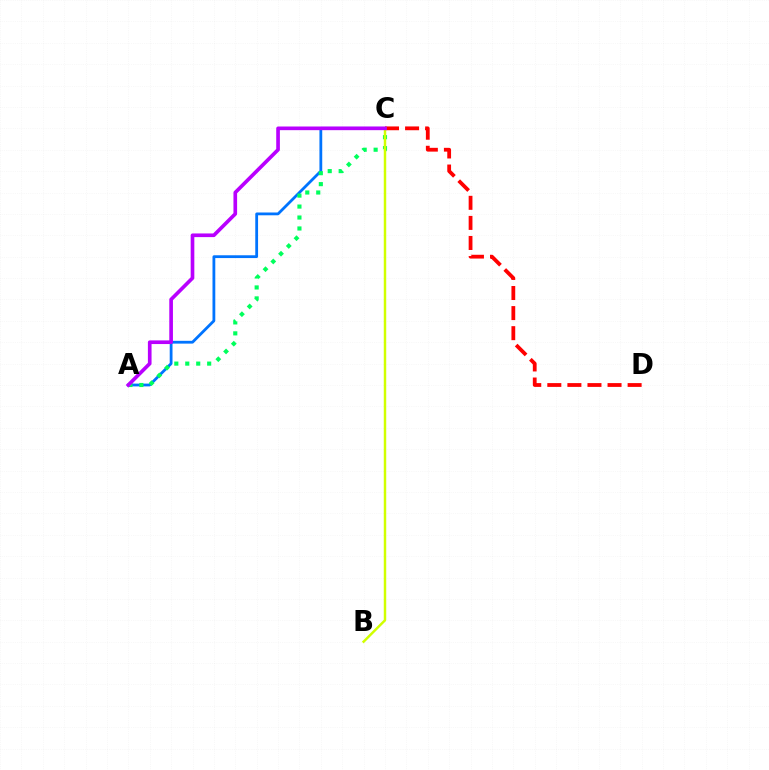{('A', 'C'): [{'color': '#0074ff', 'line_style': 'solid', 'thickness': 2.01}, {'color': '#00ff5c', 'line_style': 'dotted', 'thickness': 2.98}, {'color': '#b900ff', 'line_style': 'solid', 'thickness': 2.63}], ('C', 'D'): [{'color': '#ff0000', 'line_style': 'dashed', 'thickness': 2.73}], ('B', 'C'): [{'color': '#d1ff00', 'line_style': 'solid', 'thickness': 1.77}]}